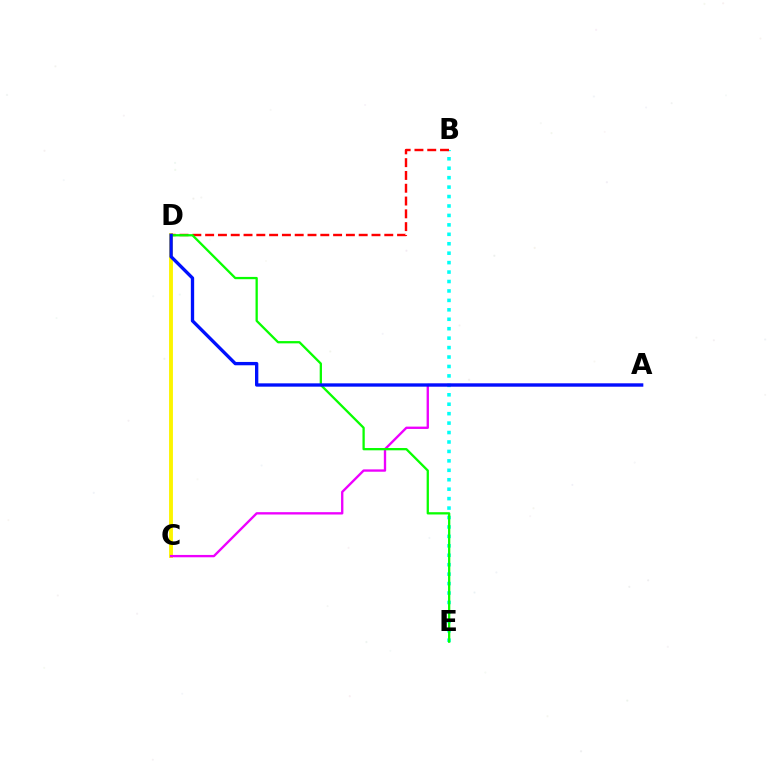{('C', 'D'): [{'color': '#fcf500', 'line_style': 'solid', 'thickness': 2.78}], ('B', 'E'): [{'color': '#00fff6', 'line_style': 'dotted', 'thickness': 2.56}], ('B', 'D'): [{'color': '#ff0000', 'line_style': 'dashed', 'thickness': 1.74}], ('A', 'C'): [{'color': '#ee00ff', 'line_style': 'solid', 'thickness': 1.69}], ('D', 'E'): [{'color': '#08ff00', 'line_style': 'solid', 'thickness': 1.64}], ('A', 'D'): [{'color': '#0010ff', 'line_style': 'solid', 'thickness': 2.4}]}